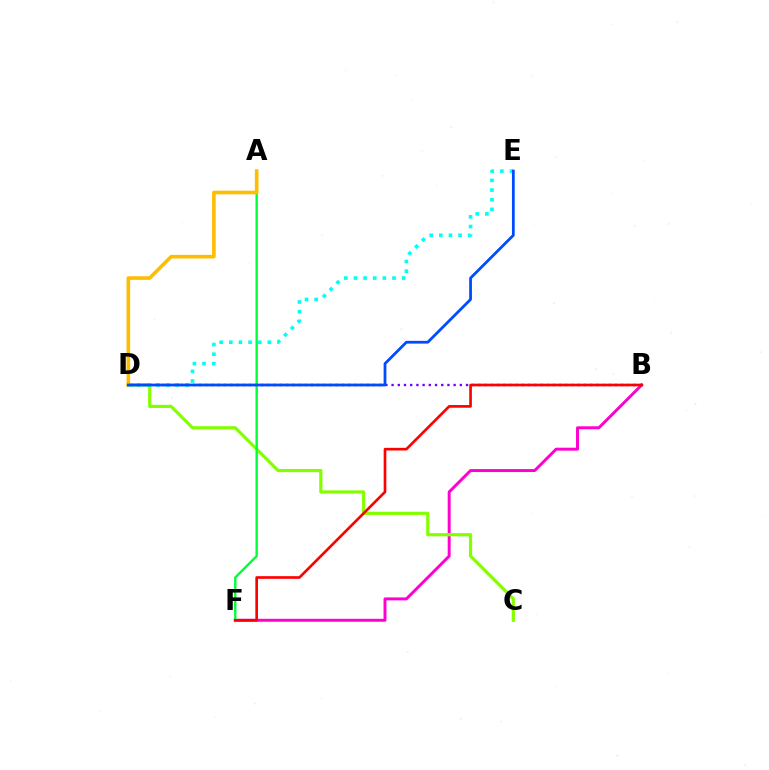{('B', 'F'): [{'color': '#ff00cf', 'line_style': 'solid', 'thickness': 2.12}, {'color': '#ff0000', 'line_style': 'solid', 'thickness': 1.92}], ('B', 'D'): [{'color': '#7200ff', 'line_style': 'dotted', 'thickness': 1.69}], ('C', 'D'): [{'color': '#84ff00', 'line_style': 'solid', 'thickness': 2.3}], ('A', 'F'): [{'color': '#00ff39', 'line_style': 'solid', 'thickness': 1.73}], ('D', 'E'): [{'color': '#00fff6', 'line_style': 'dotted', 'thickness': 2.62}, {'color': '#004bff', 'line_style': 'solid', 'thickness': 1.99}], ('A', 'D'): [{'color': '#ffbd00', 'line_style': 'solid', 'thickness': 2.61}]}